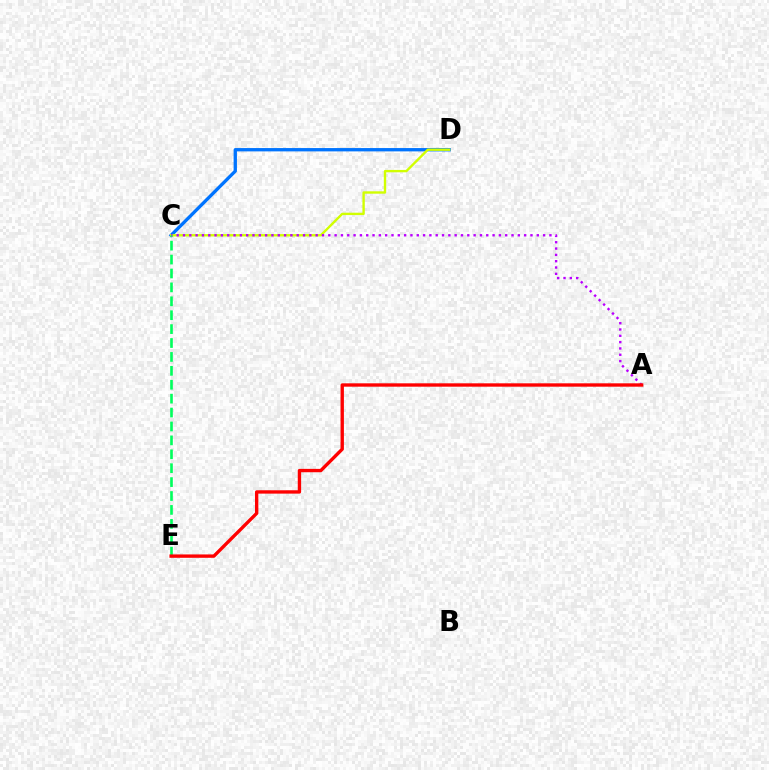{('C', 'D'): [{'color': '#0074ff', 'line_style': 'solid', 'thickness': 2.39}, {'color': '#d1ff00', 'line_style': 'solid', 'thickness': 1.71}], ('A', 'C'): [{'color': '#b900ff', 'line_style': 'dotted', 'thickness': 1.72}], ('C', 'E'): [{'color': '#00ff5c', 'line_style': 'dashed', 'thickness': 1.89}], ('A', 'E'): [{'color': '#ff0000', 'line_style': 'solid', 'thickness': 2.42}]}